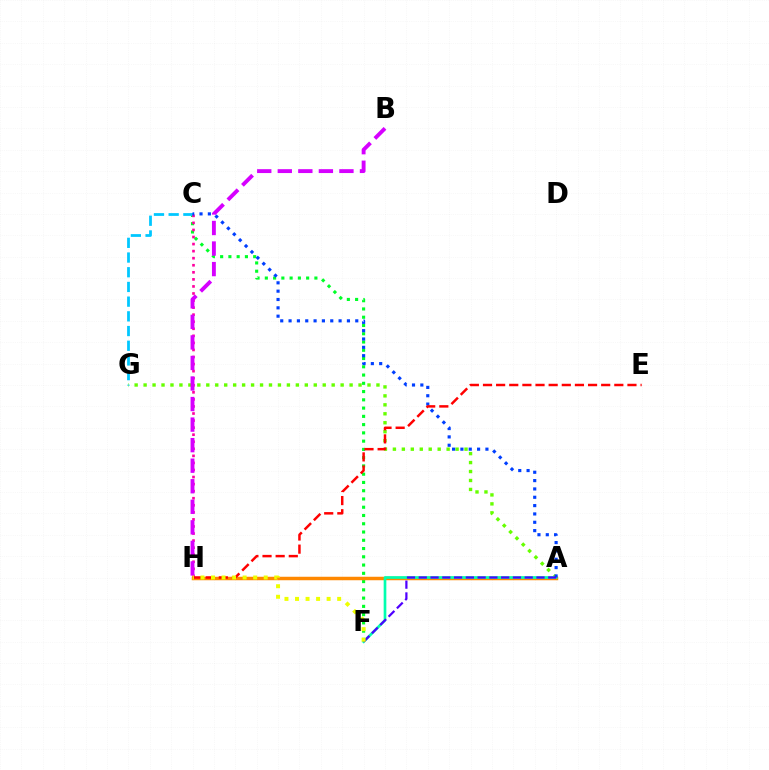{('A', 'G'): [{'color': '#66ff00', 'line_style': 'dotted', 'thickness': 2.43}], ('C', 'F'): [{'color': '#00ff27', 'line_style': 'dotted', 'thickness': 2.24}], ('A', 'H'): [{'color': '#ff8800', 'line_style': 'solid', 'thickness': 2.51}], ('C', 'G'): [{'color': '#00c7ff', 'line_style': 'dashed', 'thickness': 2.0}], ('A', 'F'): [{'color': '#00ffaf', 'line_style': 'solid', 'thickness': 1.92}, {'color': '#4f00ff', 'line_style': 'dashed', 'thickness': 1.6}], ('C', 'H'): [{'color': '#ff00a0', 'line_style': 'dotted', 'thickness': 1.92}], ('A', 'C'): [{'color': '#003fff', 'line_style': 'dotted', 'thickness': 2.27}], ('E', 'H'): [{'color': '#ff0000', 'line_style': 'dashed', 'thickness': 1.78}], ('B', 'H'): [{'color': '#d600ff', 'line_style': 'dashed', 'thickness': 2.79}], ('F', 'H'): [{'color': '#eeff00', 'line_style': 'dotted', 'thickness': 2.86}]}